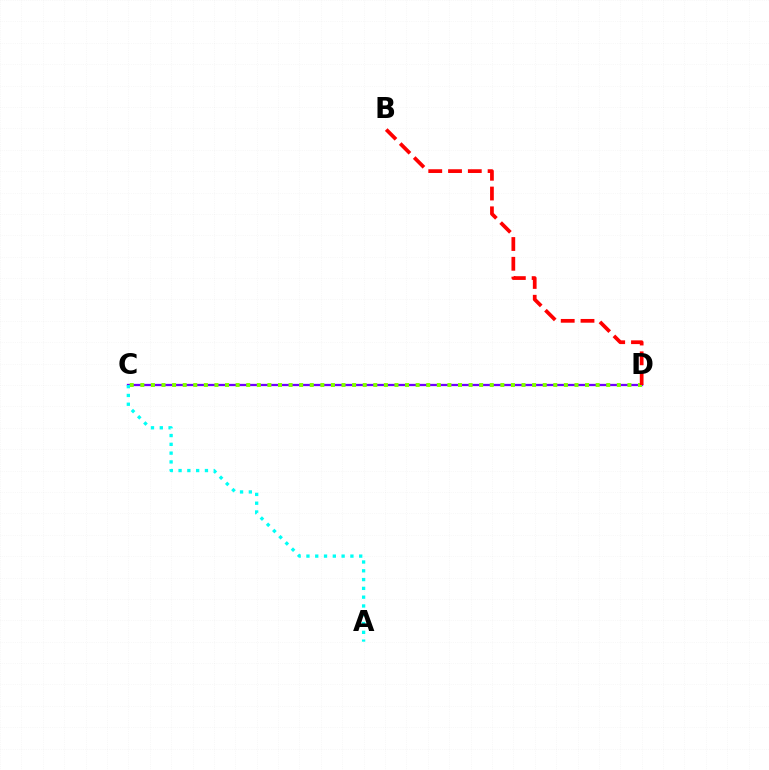{('C', 'D'): [{'color': '#7200ff', 'line_style': 'solid', 'thickness': 1.64}, {'color': '#84ff00', 'line_style': 'dotted', 'thickness': 2.88}], ('B', 'D'): [{'color': '#ff0000', 'line_style': 'dashed', 'thickness': 2.69}], ('A', 'C'): [{'color': '#00fff6', 'line_style': 'dotted', 'thickness': 2.39}]}